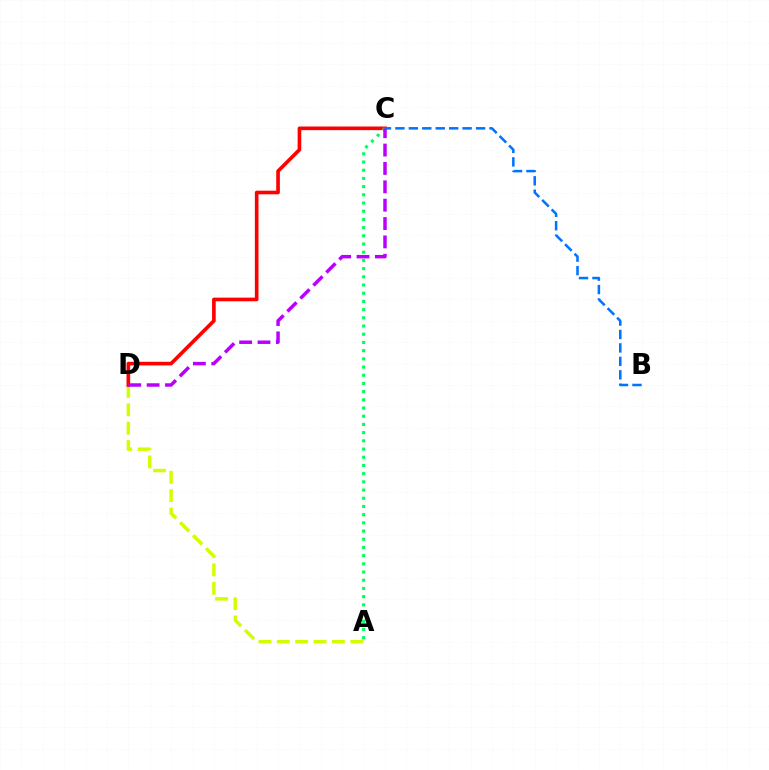{('A', 'D'): [{'color': '#d1ff00', 'line_style': 'dashed', 'thickness': 2.5}], ('C', 'D'): [{'color': '#ff0000', 'line_style': 'solid', 'thickness': 2.62}, {'color': '#b900ff', 'line_style': 'dashed', 'thickness': 2.5}], ('A', 'C'): [{'color': '#00ff5c', 'line_style': 'dotted', 'thickness': 2.23}], ('B', 'C'): [{'color': '#0074ff', 'line_style': 'dashed', 'thickness': 1.83}]}